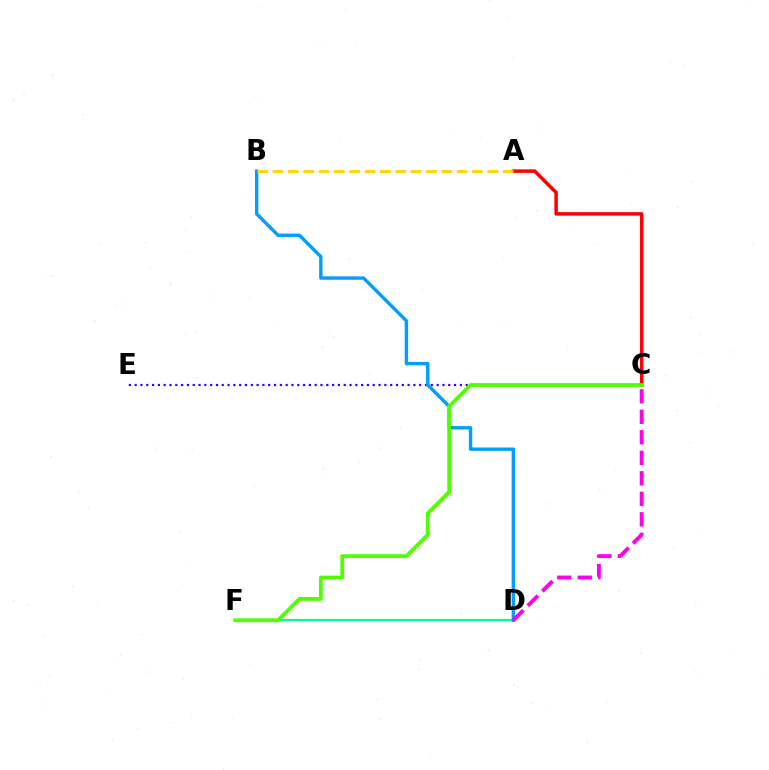{('C', 'E'): [{'color': '#3700ff', 'line_style': 'dotted', 'thickness': 1.58}], ('A', 'C'): [{'color': '#ff0000', 'line_style': 'solid', 'thickness': 2.51}], ('D', 'F'): [{'color': '#00ff86', 'line_style': 'solid', 'thickness': 1.55}], ('B', 'D'): [{'color': '#009eff', 'line_style': 'solid', 'thickness': 2.43}], ('C', 'F'): [{'color': '#4fff00', 'line_style': 'solid', 'thickness': 2.72}], ('A', 'B'): [{'color': '#ffd500', 'line_style': 'dashed', 'thickness': 2.08}], ('C', 'D'): [{'color': '#ff00ed', 'line_style': 'dashed', 'thickness': 2.79}]}